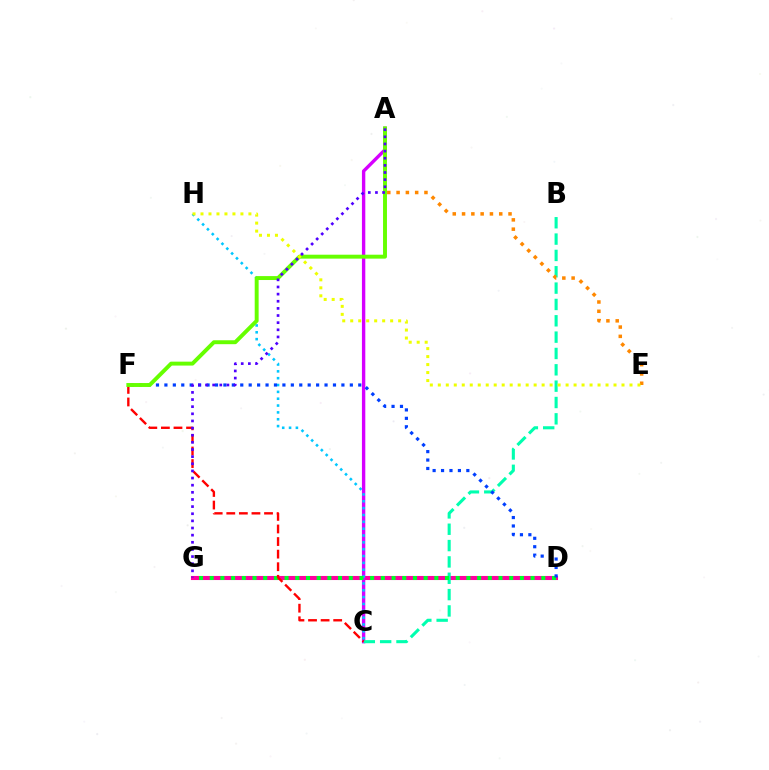{('D', 'G'): [{'color': '#ff00a0', 'line_style': 'solid', 'thickness': 2.94}, {'color': '#00ff27', 'line_style': 'dotted', 'thickness': 2.91}], ('A', 'C'): [{'color': '#d600ff', 'line_style': 'solid', 'thickness': 2.43}], ('B', 'C'): [{'color': '#00ffaf', 'line_style': 'dashed', 'thickness': 2.22}], ('C', 'H'): [{'color': '#00c7ff', 'line_style': 'dotted', 'thickness': 1.86}], ('C', 'F'): [{'color': '#ff0000', 'line_style': 'dashed', 'thickness': 1.71}], ('A', 'E'): [{'color': '#ff8800', 'line_style': 'dotted', 'thickness': 2.52}], ('D', 'F'): [{'color': '#003fff', 'line_style': 'dotted', 'thickness': 2.29}], ('A', 'F'): [{'color': '#66ff00', 'line_style': 'solid', 'thickness': 2.82}], ('A', 'G'): [{'color': '#4f00ff', 'line_style': 'dotted', 'thickness': 1.94}], ('E', 'H'): [{'color': '#eeff00', 'line_style': 'dotted', 'thickness': 2.17}]}